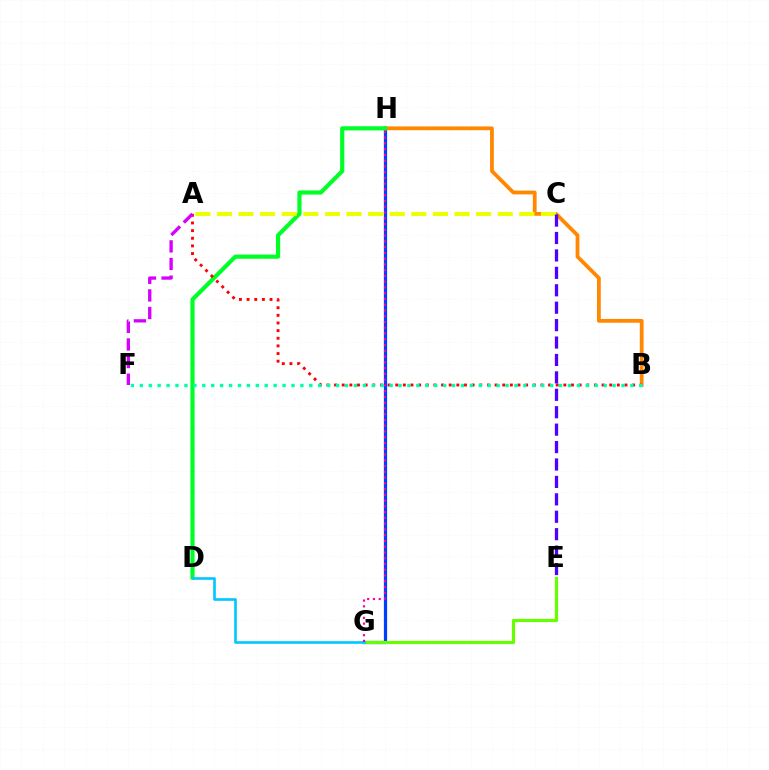{('G', 'H'): [{'color': '#003fff', 'line_style': 'solid', 'thickness': 2.32}, {'color': '#ff00a0', 'line_style': 'dotted', 'thickness': 1.57}], ('B', 'H'): [{'color': '#ff8800', 'line_style': 'solid', 'thickness': 2.72}], ('D', 'H'): [{'color': '#00ff27', 'line_style': 'solid', 'thickness': 3.0}], ('E', 'G'): [{'color': '#66ff00', 'line_style': 'solid', 'thickness': 2.27}], ('A', 'B'): [{'color': '#ff0000', 'line_style': 'dotted', 'thickness': 2.08}], ('A', 'F'): [{'color': '#d600ff', 'line_style': 'dashed', 'thickness': 2.39}], ('A', 'C'): [{'color': '#eeff00', 'line_style': 'dashed', 'thickness': 2.93}], ('D', 'G'): [{'color': '#00c7ff', 'line_style': 'solid', 'thickness': 1.9}], ('C', 'E'): [{'color': '#4f00ff', 'line_style': 'dashed', 'thickness': 2.37}], ('B', 'F'): [{'color': '#00ffaf', 'line_style': 'dotted', 'thickness': 2.42}]}